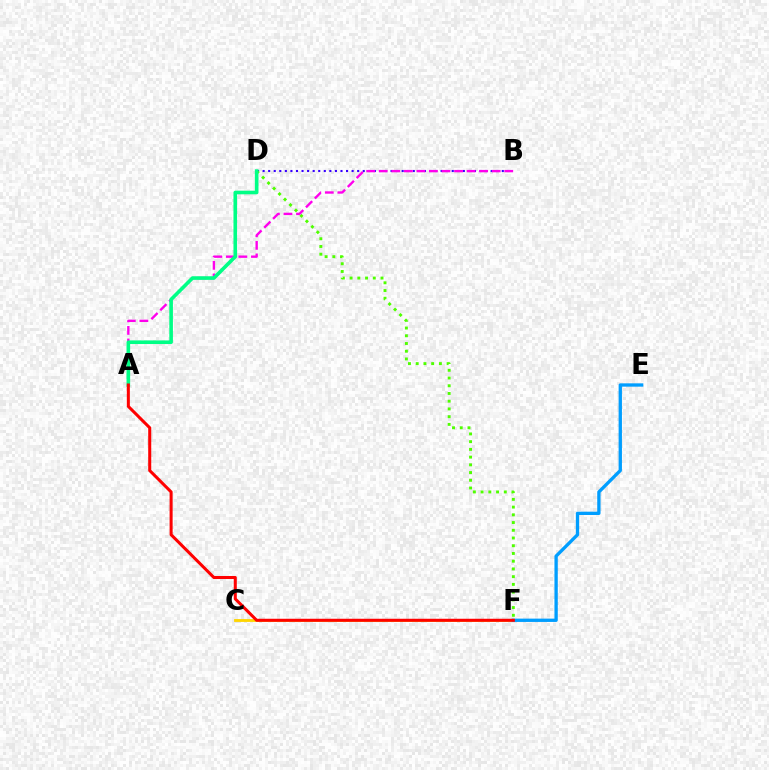{('C', 'F'): [{'color': '#ffd500', 'line_style': 'solid', 'thickness': 2.03}], ('B', 'D'): [{'color': '#3700ff', 'line_style': 'dotted', 'thickness': 1.51}], ('D', 'F'): [{'color': '#4fff00', 'line_style': 'dotted', 'thickness': 2.1}], ('E', 'F'): [{'color': '#009eff', 'line_style': 'solid', 'thickness': 2.39}], ('A', 'B'): [{'color': '#ff00ed', 'line_style': 'dashed', 'thickness': 1.71}], ('A', 'D'): [{'color': '#00ff86', 'line_style': 'solid', 'thickness': 2.61}], ('A', 'F'): [{'color': '#ff0000', 'line_style': 'solid', 'thickness': 2.19}]}